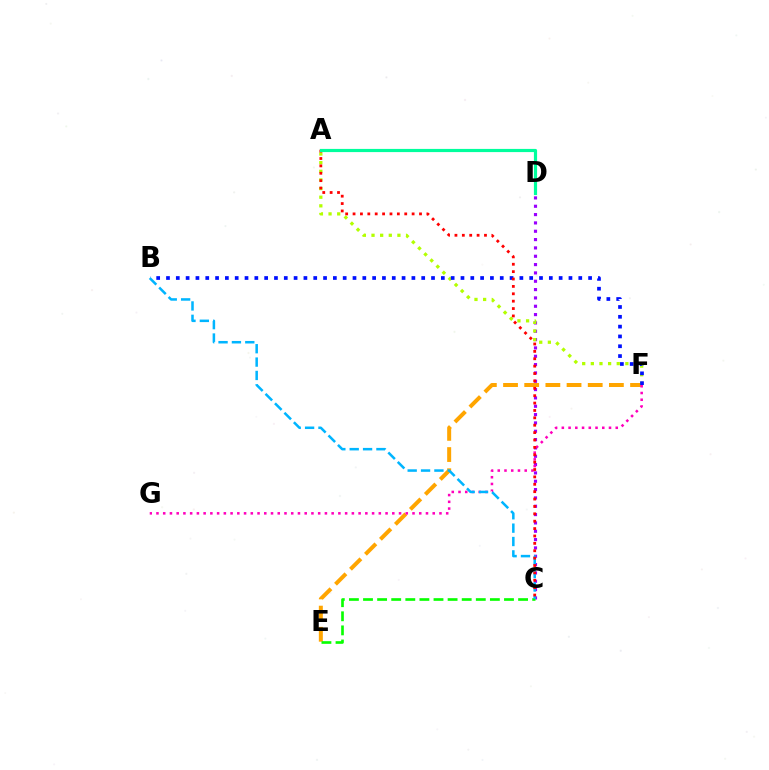{('C', 'D'): [{'color': '#9b00ff', 'line_style': 'dotted', 'thickness': 2.26}], ('E', 'F'): [{'color': '#ffa500', 'line_style': 'dashed', 'thickness': 2.88}], ('A', 'F'): [{'color': '#b3ff00', 'line_style': 'dotted', 'thickness': 2.35}], ('F', 'G'): [{'color': '#ff00bd', 'line_style': 'dotted', 'thickness': 1.83}], ('C', 'E'): [{'color': '#08ff00', 'line_style': 'dashed', 'thickness': 1.92}], ('B', 'F'): [{'color': '#0010ff', 'line_style': 'dotted', 'thickness': 2.67}], ('B', 'C'): [{'color': '#00b5ff', 'line_style': 'dashed', 'thickness': 1.82}], ('A', 'C'): [{'color': '#ff0000', 'line_style': 'dotted', 'thickness': 2.01}], ('A', 'D'): [{'color': '#00ff9d', 'line_style': 'solid', 'thickness': 2.29}]}